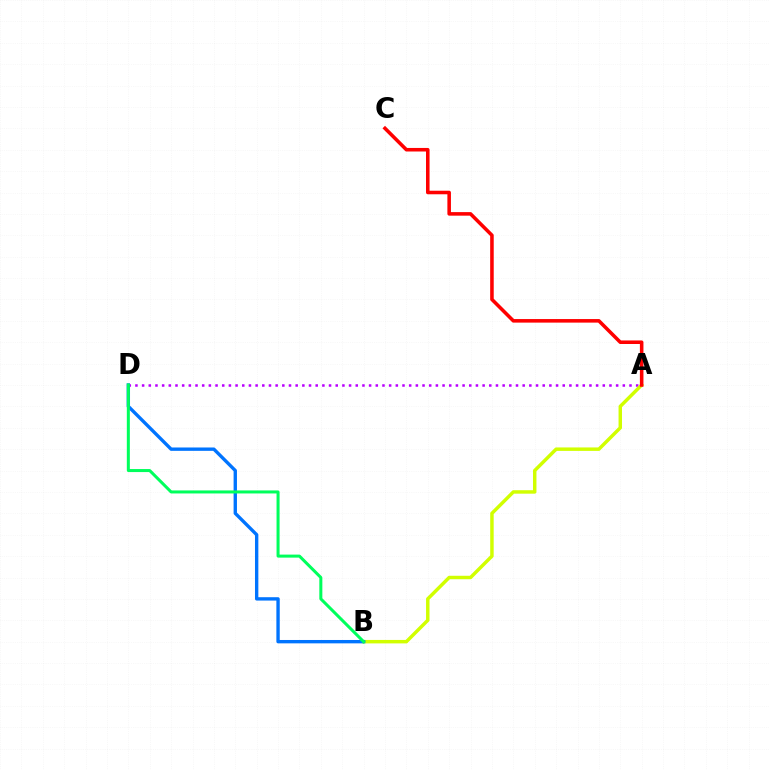{('A', 'D'): [{'color': '#b900ff', 'line_style': 'dotted', 'thickness': 1.81}], ('A', 'B'): [{'color': '#d1ff00', 'line_style': 'solid', 'thickness': 2.49}], ('B', 'D'): [{'color': '#0074ff', 'line_style': 'solid', 'thickness': 2.42}, {'color': '#00ff5c', 'line_style': 'solid', 'thickness': 2.18}], ('A', 'C'): [{'color': '#ff0000', 'line_style': 'solid', 'thickness': 2.56}]}